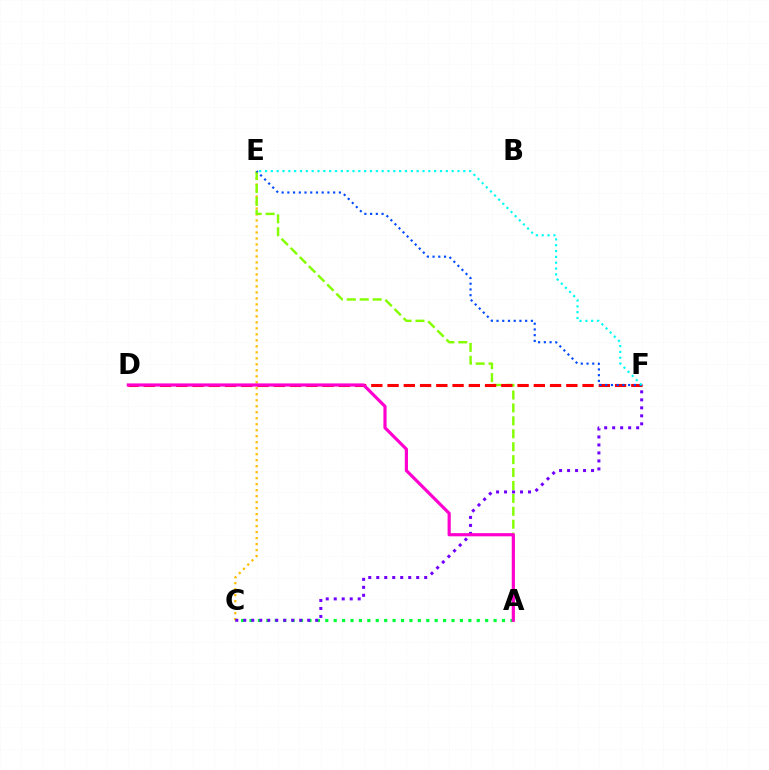{('C', 'E'): [{'color': '#ffbd00', 'line_style': 'dotted', 'thickness': 1.63}], ('A', 'C'): [{'color': '#00ff39', 'line_style': 'dotted', 'thickness': 2.29}], ('A', 'E'): [{'color': '#84ff00', 'line_style': 'dashed', 'thickness': 1.76}], ('C', 'F'): [{'color': '#7200ff', 'line_style': 'dotted', 'thickness': 2.17}], ('D', 'F'): [{'color': '#ff0000', 'line_style': 'dashed', 'thickness': 2.21}], ('E', 'F'): [{'color': '#004bff', 'line_style': 'dotted', 'thickness': 1.56}, {'color': '#00fff6', 'line_style': 'dotted', 'thickness': 1.58}], ('A', 'D'): [{'color': '#ff00cf', 'line_style': 'solid', 'thickness': 2.29}]}